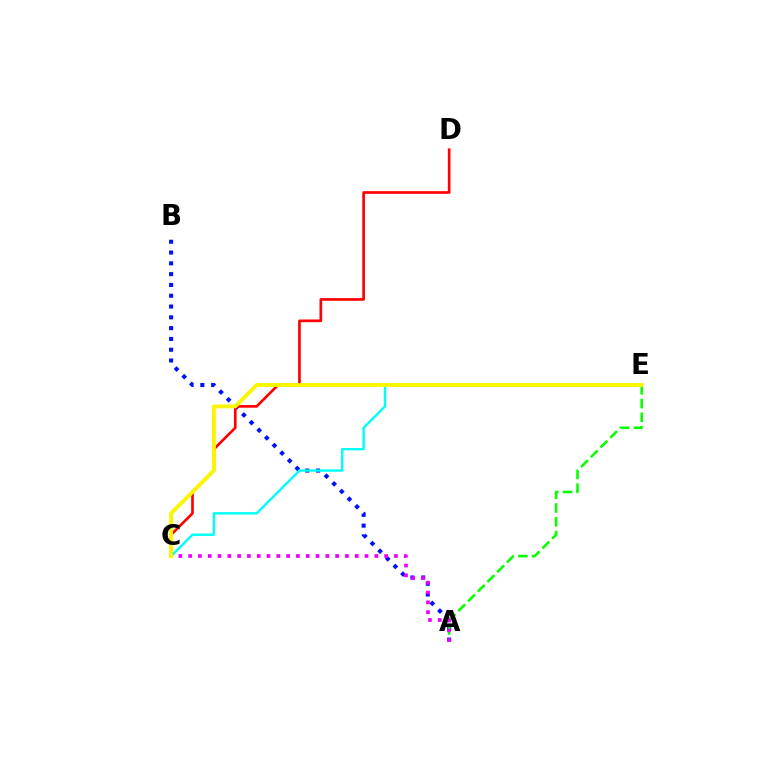{('A', 'B'): [{'color': '#0010ff', 'line_style': 'dotted', 'thickness': 2.93}], ('A', 'E'): [{'color': '#08ff00', 'line_style': 'dashed', 'thickness': 1.87}], ('C', 'D'): [{'color': '#ff0000', 'line_style': 'solid', 'thickness': 1.92}], ('C', 'E'): [{'color': '#00fff6', 'line_style': 'solid', 'thickness': 1.74}, {'color': '#fcf500', 'line_style': 'solid', 'thickness': 2.79}], ('A', 'C'): [{'color': '#ee00ff', 'line_style': 'dotted', 'thickness': 2.66}]}